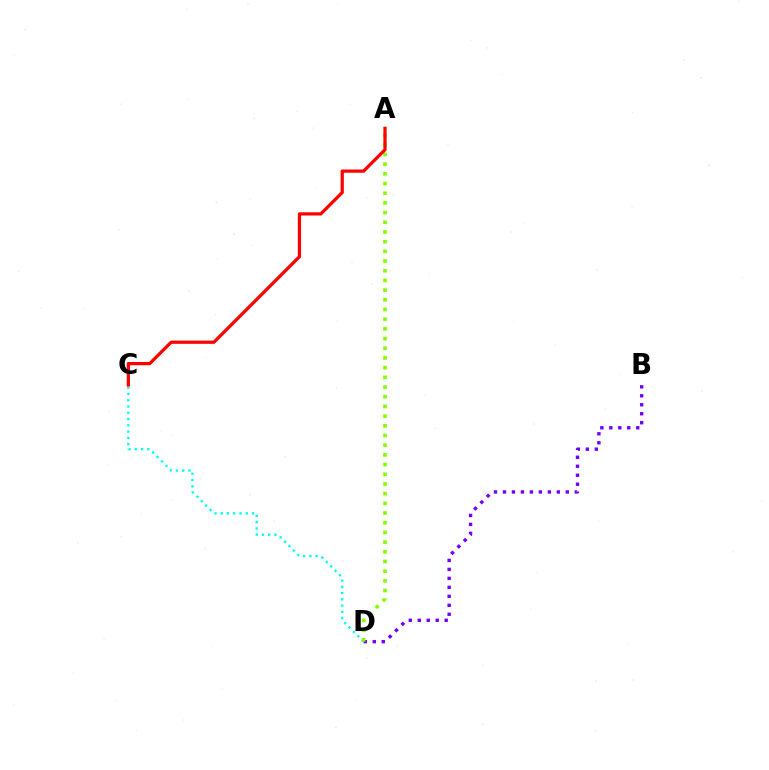{('C', 'D'): [{'color': '#00fff6', 'line_style': 'dotted', 'thickness': 1.7}], ('B', 'D'): [{'color': '#7200ff', 'line_style': 'dotted', 'thickness': 2.44}], ('A', 'D'): [{'color': '#84ff00', 'line_style': 'dotted', 'thickness': 2.63}], ('A', 'C'): [{'color': '#ff0000', 'line_style': 'solid', 'thickness': 2.34}]}